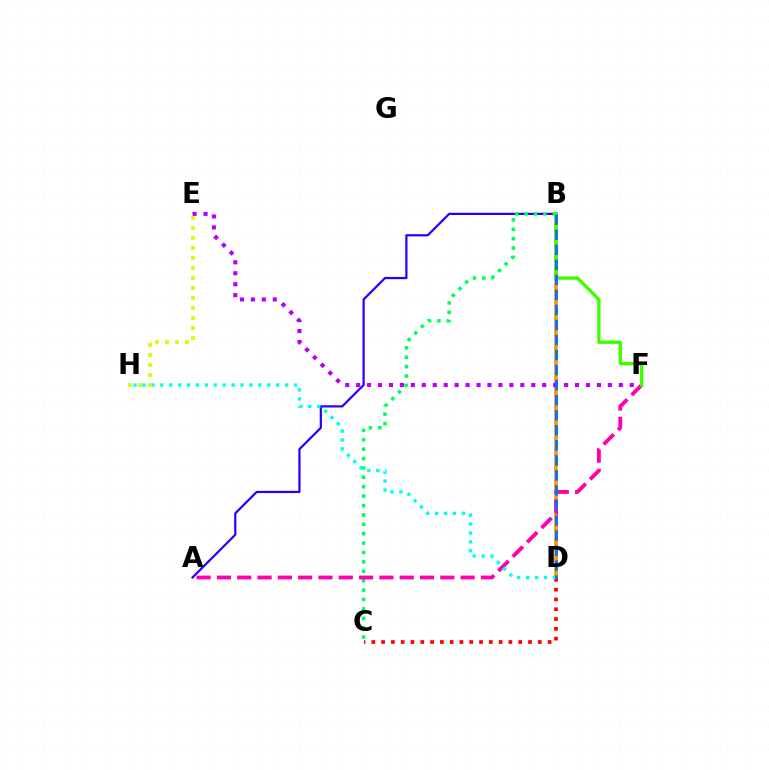{('B', 'D'): [{'color': '#ff9400', 'line_style': 'solid', 'thickness': 2.64}, {'color': '#0074ff', 'line_style': 'dashed', 'thickness': 2.04}], ('C', 'D'): [{'color': '#ff0000', 'line_style': 'dotted', 'thickness': 2.66}], ('A', 'B'): [{'color': '#2500ff', 'line_style': 'solid', 'thickness': 1.59}], ('B', 'C'): [{'color': '#00ff5c', 'line_style': 'dotted', 'thickness': 2.55}], ('A', 'F'): [{'color': '#ff00ac', 'line_style': 'dashed', 'thickness': 2.76}], ('D', 'H'): [{'color': '#00fff6', 'line_style': 'dotted', 'thickness': 2.42}], ('E', 'F'): [{'color': '#b900ff', 'line_style': 'dotted', 'thickness': 2.97}], ('B', 'F'): [{'color': '#3dff00', 'line_style': 'solid', 'thickness': 2.43}], ('E', 'H'): [{'color': '#d1ff00', 'line_style': 'dotted', 'thickness': 2.72}]}